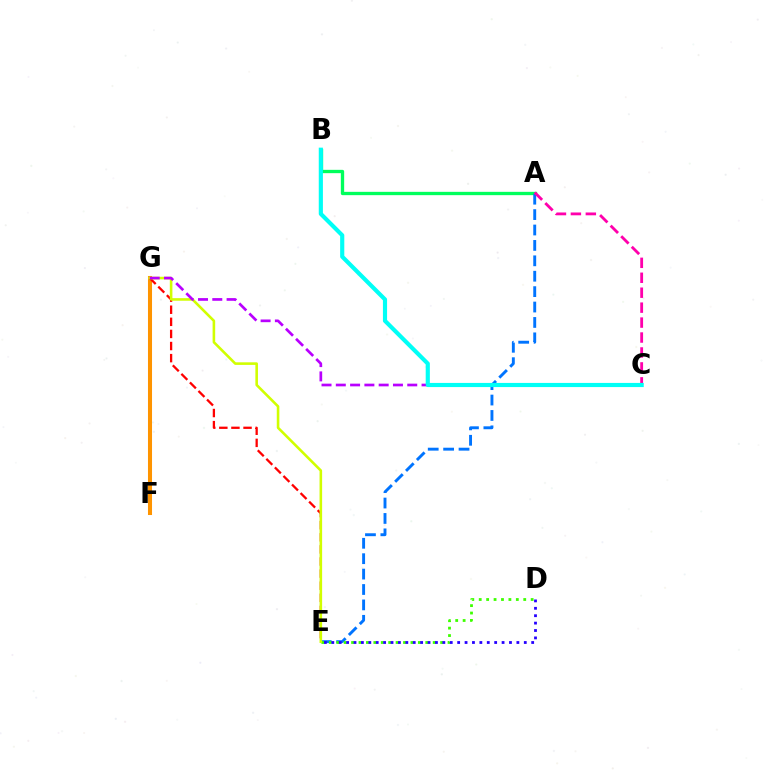{('A', 'B'): [{'color': '#00ff5c', 'line_style': 'solid', 'thickness': 2.39}], ('A', 'E'): [{'color': '#0074ff', 'line_style': 'dashed', 'thickness': 2.09}], ('F', 'G'): [{'color': '#ff9400', 'line_style': 'solid', 'thickness': 2.92}], ('D', 'E'): [{'color': '#3dff00', 'line_style': 'dotted', 'thickness': 2.02}, {'color': '#2500ff', 'line_style': 'dotted', 'thickness': 2.01}], ('A', 'C'): [{'color': '#ff00ac', 'line_style': 'dashed', 'thickness': 2.03}], ('E', 'G'): [{'color': '#ff0000', 'line_style': 'dashed', 'thickness': 1.64}, {'color': '#d1ff00', 'line_style': 'solid', 'thickness': 1.86}], ('C', 'G'): [{'color': '#b900ff', 'line_style': 'dashed', 'thickness': 1.94}], ('B', 'C'): [{'color': '#00fff6', 'line_style': 'solid', 'thickness': 2.99}]}